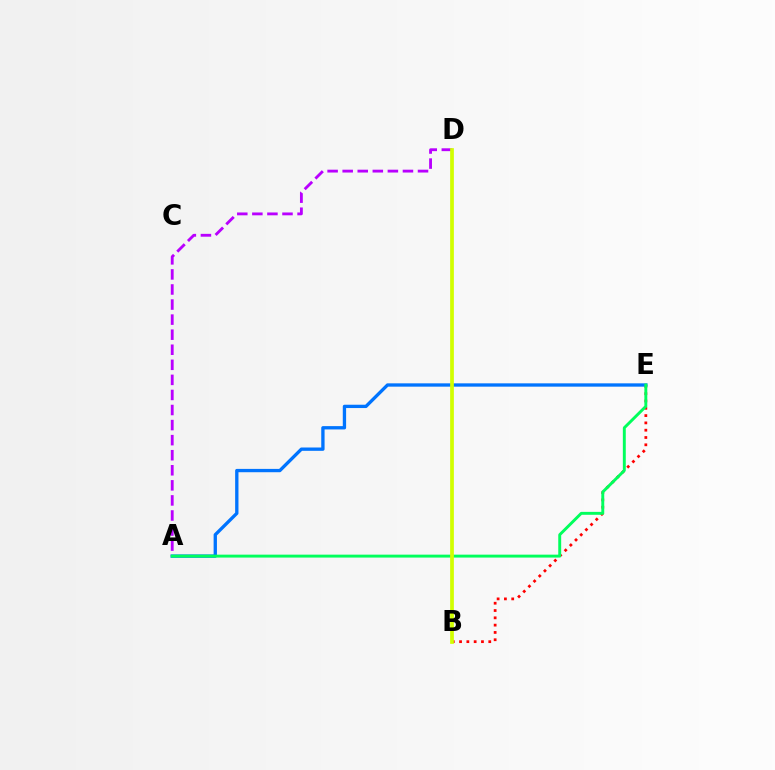{('B', 'E'): [{'color': '#ff0000', 'line_style': 'dotted', 'thickness': 1.98}], ('A', 'E'): [{'color': '#0074ff', 'line_style': 'solid', 'thickness': 2.39}, {'color': '#00ff5c', 'line_style': 'solid', 'thickness': 2.1}], ('A', 'D'): [{'color': '#b900ff', 'line_style': 'dashed', 'thickness': 2.05}], ('B', 'D'): [{'color': '#d1ff00', 'line_style': 'solid', 'thickness': 2.68}]}